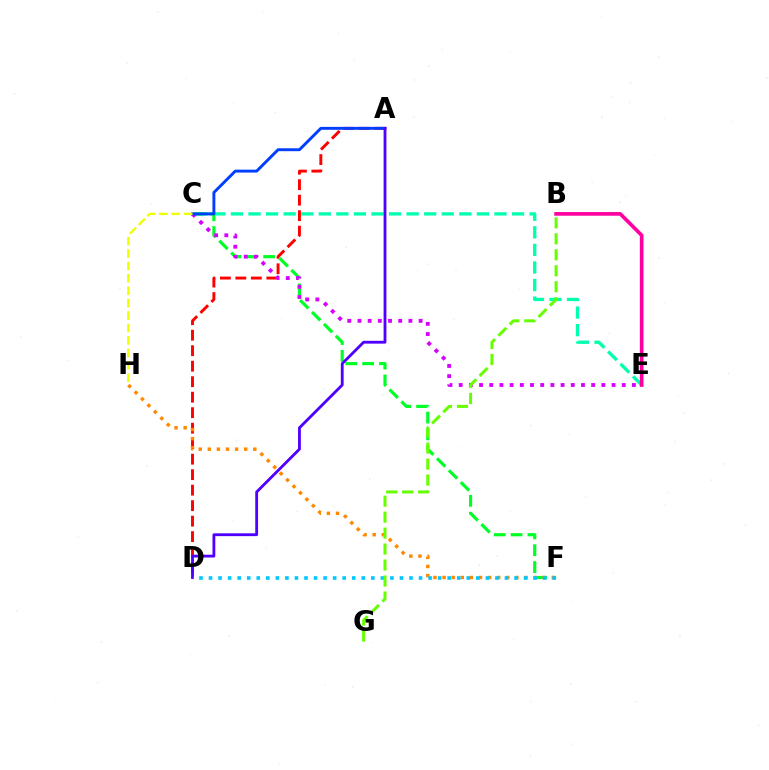{('A', 'D'): [{'color': '#ff0000', 'line_style': 'dashed', 'thickness': 2.1}, {'color': '#4f00ff', 'line_style': 'solid', 'thickness': 2.03}], ('C', 'E'): [{'color': '#00ffaf', 'line_style': 'dashed', 'thickness': 2.39}, {'color': '#d600ff', 'line_style': 'dotted', 'thickness': 2.77}], ('C', 'F'): [{'color': '#00ff27', 'line_style': 'dashed', 'thickness': 2.29}], ('A', 'C'): [{'color': '#003fff', 'line_style': 'solid', 'thickness': 2.1}], ('B', 'E'): [{'color': '#ff00a0', 'line_style': 'solid', 'thickness': 2.66}], ('F', 'H'): [{'color': '#ff8800', 'line_style': 'dotted', 'thickness': 2.47}], ('C', 'H'): [{'color': '#eeff00', 'line_style': 'dashed', 'thickness': 1.69}], ('D', 'F'): [{'color': '#00c7ff', 'line_style': 'dotted', 'thickness': 2.59}], ('B', 'G'): [{'color': '#66ff00', 'line_style': 'dashed', 'thickness': 2.17}]}